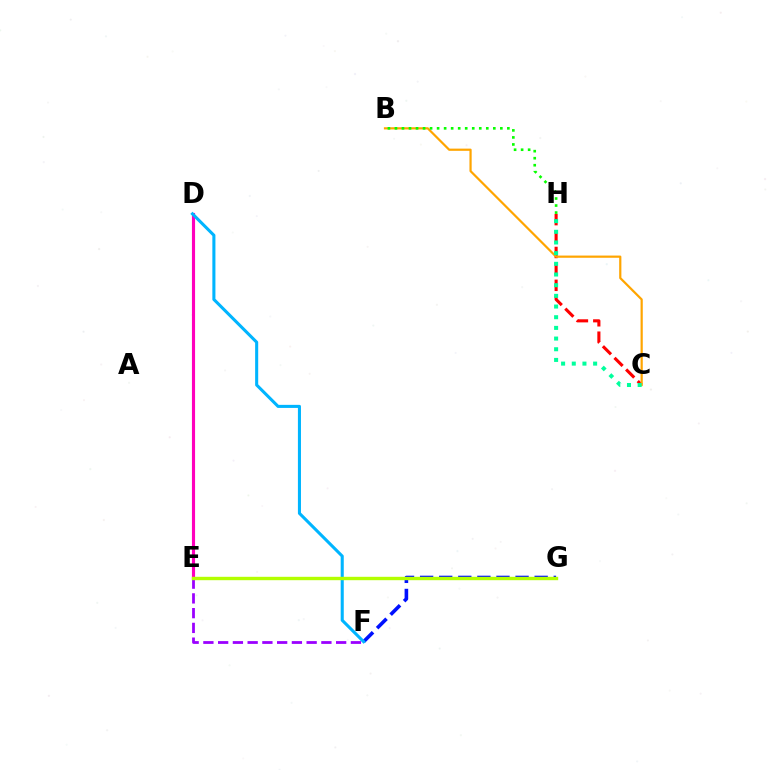{('C', 'H'): [{'color': '#ff0000', 'line_style': 'dashed', 'thickness': 2.23}, {'color': '#00ff9d', 'line_style': 'dotted', 'thickness': 2.9}], ('B', 'C'): [{'color': '#ffa500', 'line_style': 'solid', 'thickness': 1.59}], ('F', 'G'): [{'color': '#0010ff', 'line_style': 'dashed', 'thickness': 2.59}], ('D', 'E'): [{'color': '#ff00bd', 'line_style': 'solid', 'thickness': 2.25}], ('D', 'F'): [{'color': '#00b5ff', 'line_style': 'solid', 'thickness': 2.21}], ('B', 'H'): [{'color': '#08ff00', 'line_style': 'dotted', 'thickness': 1.91}], ('E', 'F'): [{'color': '#9b00ff', 'line_style': 'dashed', 'thickness': 2.0}], ('E', 'G'): [{'color': '#b3ff00', 'line_style': 'solid', 'thickness': 2.44}]}